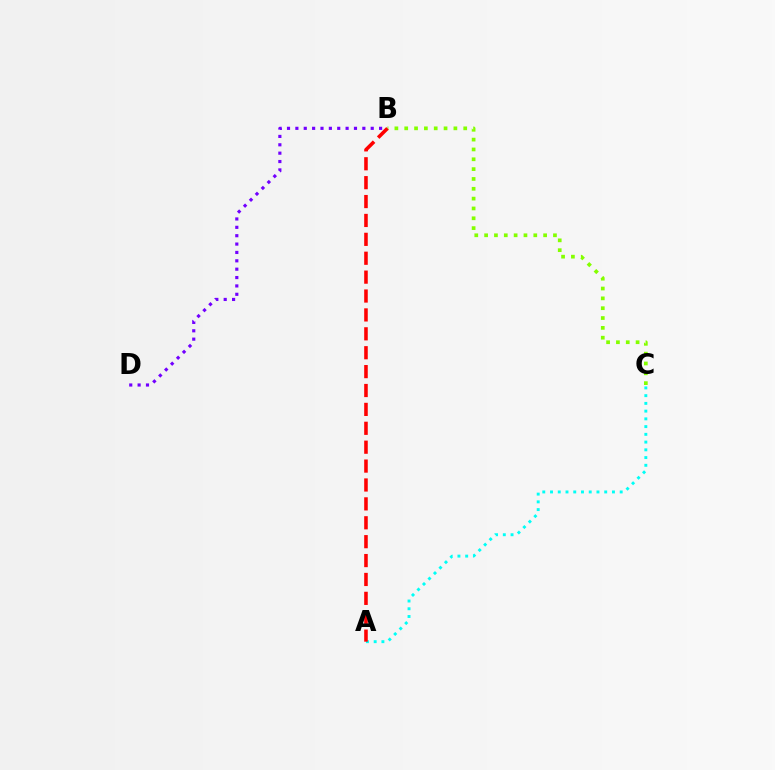{('A', 'C'): [{'color': '#00fff6', 'line_style': 'dotted', 'thickness': 2.1}], ('B', 'D'): [{'color': '#7200ff', 'line_style': 'dotted', 'thickness': 2.27}], ('B', 'C'): [{'color': '#84ff00', 'line_style': 'dotted', 'thickness': 2.67}], ('A', 'B'): [{'color': '#ff0000', 'line_style': 'dashed', 'thickness': 2.57}]}